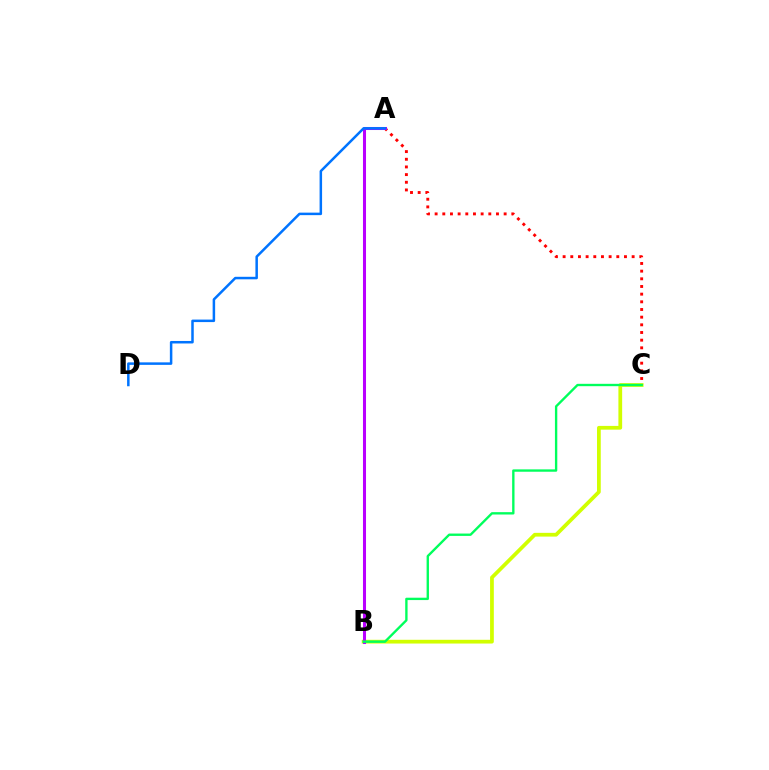{('B', 'C'): [{'color': '#d1ff00', 'line_style': 'solid', 'thickness': 2.7}, {'color': '#00ff5c', 'line_style': 'solid', 'thickness': 1.7}], ('A', 'C'): [{'color': '#ff0000', 'line_style': 'dotted', 'thickness': 2.08}], ('A', 'B'): [{'color': '#b900ff', 'line_style': 'solid', 'thickness': 2.19}], ('A', 'D'): [{'color': '#0074ff', 'line_style': 'solid', 'thickness': 1.8}]}